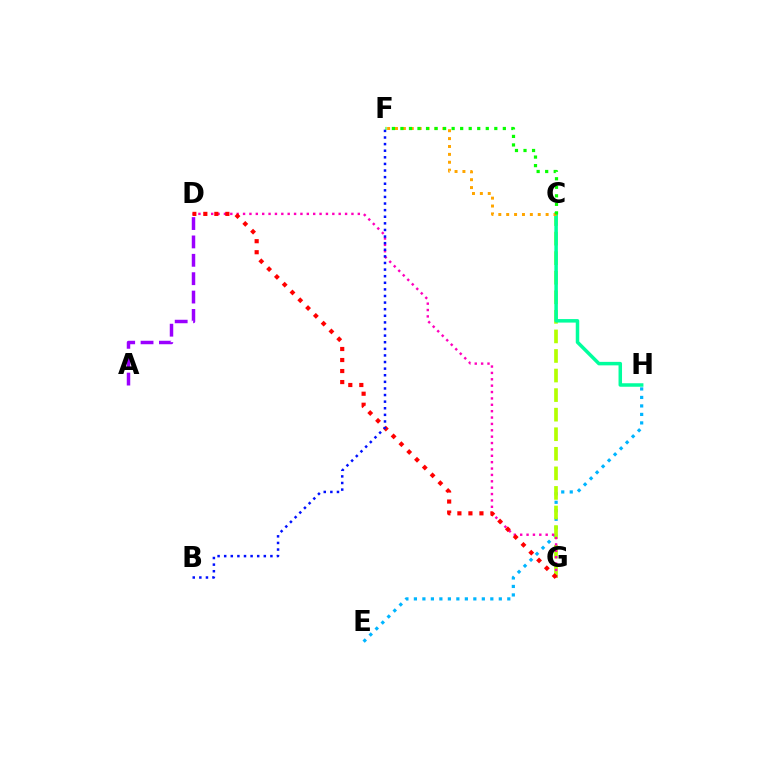{('E', 'H'): [{'color': '#00b5ff', 'line_style': 'dotted', 'thickness': 2.31}], ('C', 'G'): [{'color': '#b3ff00', 'line_style': 'dashed', 'thickness': 2.66}], ('C', 'H'): [{'color': '#00ff9d', 'line_style': 'solid', 'thickness': 2.52}], ('C', 'F'): [{'color': '#ffa500', 'line_style': 'dotted', 'thickness': 2.14}, {'color': '#08ff00', 'line_style': 'dotted', 'thickness': 2.32}], ('D', 'G'): [{'color': '#ff00bd', 'line_style': 'dotted', 'thickness': 1.73}, {'color': '#ff0000', 'line_style': 'dotted', 'thickness': 2.99}], ('A', 'D'): [{'color': '#9b00ff', 'line_style': 'dashed', 'thickness': 2.5}], ('B', 'F'): [{'color': '#0010ff', 'line_style': 'dotted', 'thickness': 1.79}]}